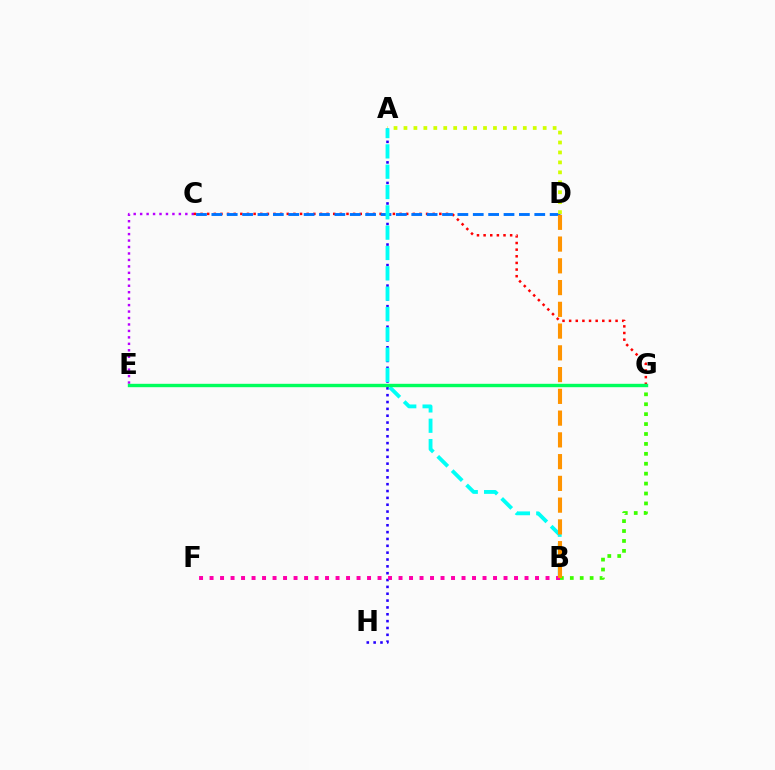{('C', 'E'): [{'color': '#b900ff', 'line_style': 'dotted', 'thickness': 1.75}], ('C', 'G'): [{'color': '#ff0000', 'line_style': 'dotted', 'thickness': 1.8}], ('B', 'G'): [{'color': '#3dff00', 'line_style': 'dotted', 'thickness': 2.69}], ('C', 'D'): [{'color': '#0074ff', 'line_style': 'dashed', 'thickness': 2.09}], ('A', 'D'): [{'color': '#d1ff00', 'line_style': 'dotted', 'thickness': 2.7}], ('A', 'H'): [{'color': '#2500ff', 'line_style': 'dotted', 'thickness': 1.86}], ('A', 'B'): [{'color': '#00fff6', 'line_style': 'dashed', 'thickness': 2.76}], ('B', 'F'): [{'color': '#ff00ac', 'line_style': 'dotted', 'thickness': 2.85}], ('B', 'D'): [{'color': '#ff9400', 'line_style': 'dashed', 'thickness': 2.96}], ('E', 'G'): [{'color': '#00ff5c', 'line_style': 'solid', 'thickness': 2.44}]}